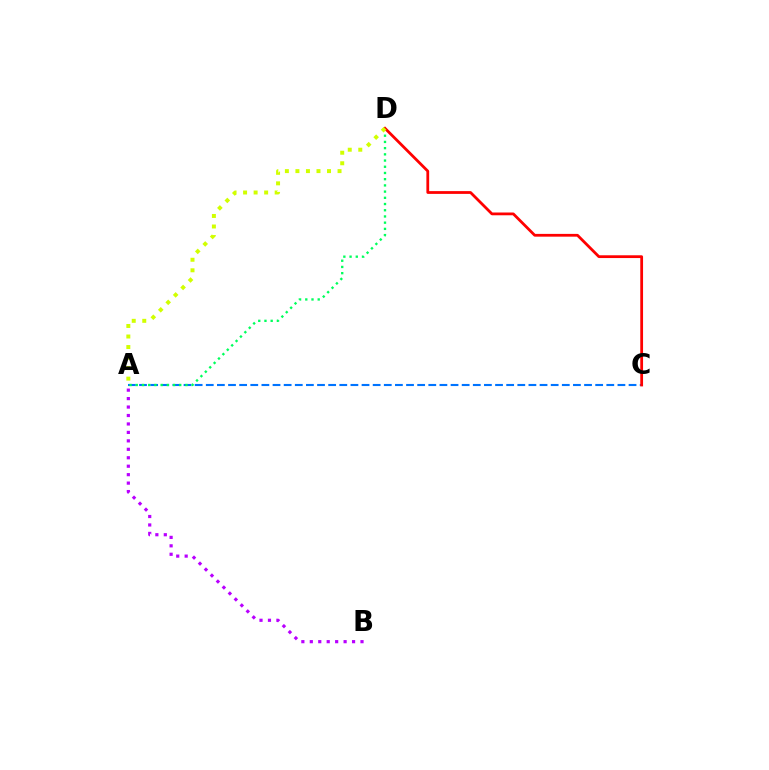{('A', 'C'): [{'color': '#0074ff', 'line_style': 'dashed', 'thickness': 1.51}], ('A', 'D'): [{'color': '#00ff5c', 'line_style': 'dotted', 'thickness': 1.69}, {'color': '#d1ff00', 'line_style': 'dotted', 'thickness': 2.86}], ('C', 'D'): [{'color': '#ff0000', 'line_style': 'solid', 'thickness': 2.0}], ('A', 'B'): [{'color': '#b900ff', 'line_style': 'dotted', 'thickness': 2.3}]}